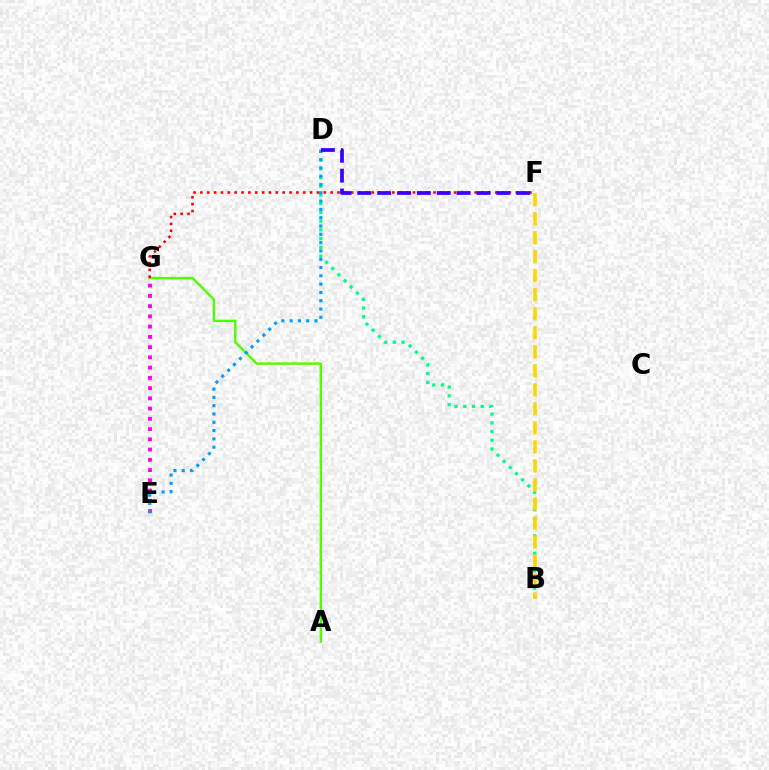{('B', 'D'): [{'color': '#00ff86', 'line_style': 'dotted', 'thickness': 2.37}], ('E', 'G'): [{'color': '#ff00ed', 'line_style': 'dotted', 'thickness': 2.78}], ('A', 'G'): [{'color': '#4fff00', 'line_style': 'solid', 'thickness': 1.72}], ('D', 'E'): [{'color': '#009eff', 'line_style': 'dotted', 'thickness': 2.26}], ('F', 'G'): [{'color': '#ff0000', 'line_style': 'dotted', 'thickness': 1.86}], ('D', 'F'): [{'color': '#3700ff', 'line_style': 'dashed', 'thickness': 2.7}], ('B', 'F'): [{'color': '#ffd500', 'line_style': 'dashed', 'thickness': 2.58}]}